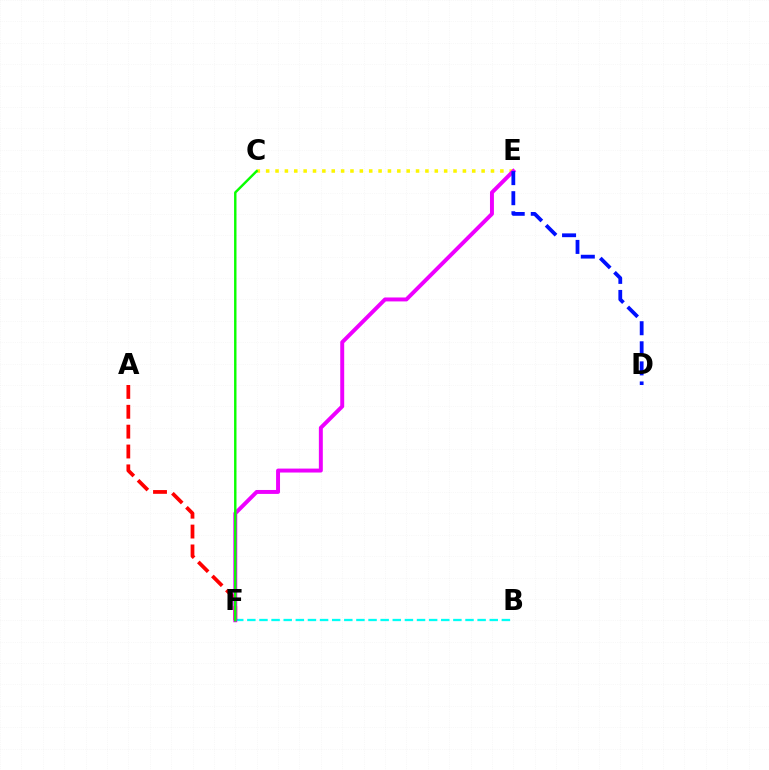{('B', 'F'): [{'color': '#00fff6', 'line_style': 'dashed', 'thickness': 1.65}], ('A', 'F'): [{'color': '#ff0000', 'line_style': 'dashed', 'thickness': 2.7}], ('C', 'E'): [{'color': '#fcf500', 'line_style': 'dotted', 'thickness': 2.55}], ('E', 'F'): [{'color': '#ee00ff', 'line_style': 'solid', 'thickness': 2.84}], ('D', 'E'): [{'color': '#0010ff', 'line_style': 'dashed', 'thickness': 2.73}], ('C', 'F'): [{'color': '#08ff00', 'line_style': 'solid', 'thickness': 1.74}]}